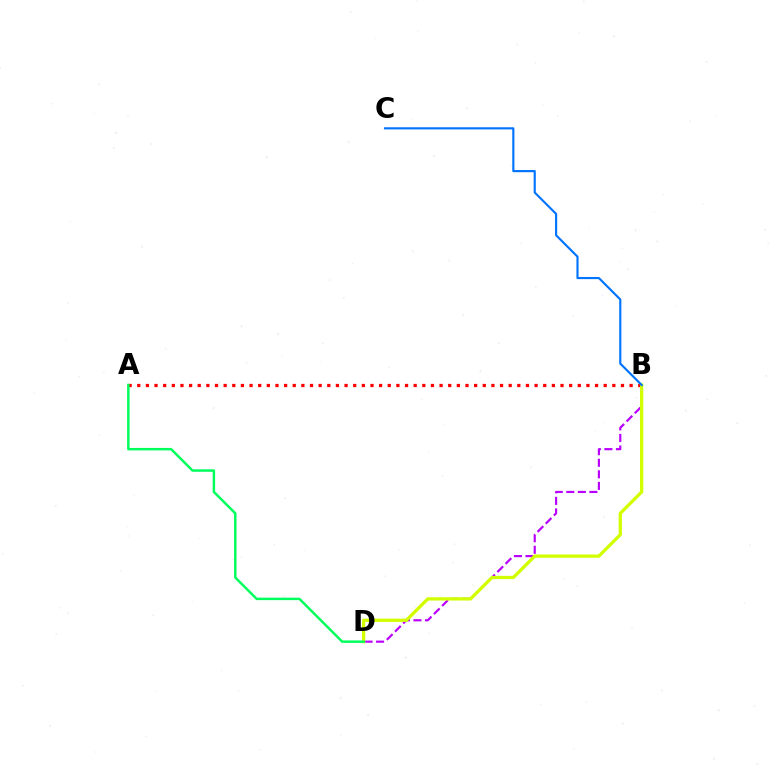{('B', 'D'): [{'color': '#b900ff', 'line_style': 'dashed', 'thickness': 1.57}, {'color': '#d1ff00', 'line_style': 'solid', 'thickness': 2.36}], ('A', 'B'): [{'color': '#ff0000', 'line_style': 'dotted', 'thickness': 2.35}], ('A', 'D'): [{'color': '#00ff5c', 'line_style': 'solid', 'thickness': 1.78}], ('B', 'C'): [{'color': '#0074ff', 'line_style': 'solid', 'thickness': 1.55}]}